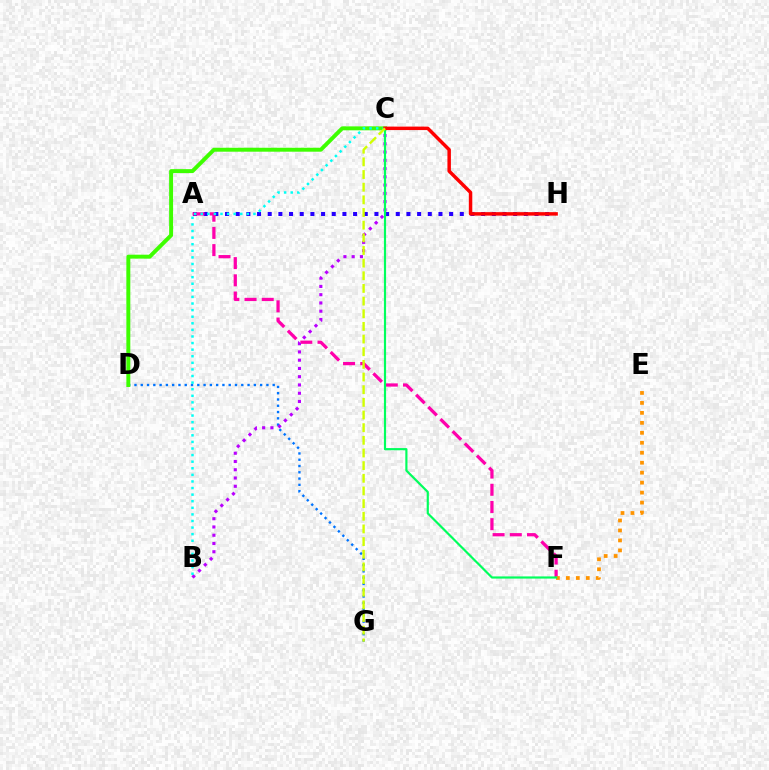{('A', 'H'): [{'color': '#2500ff', 'line_style': 'dotted', 'thickness': 2.9}], ('D', 'G'): [{'color': '#0074ff', 'line_style': 'dotted', 'thickness': 1.71}], ('A', 'F'): [{'color': '#ff00ac', 'line_style': 'dashed', 'thickness': 2.34}], ('C', 'D'): [{'color': '#3dff00', 'line_style': 'solid', 'thickness': 2.84}], ('B', 'C'): [{'color': '#b900ff', 'line_style': 'dotted', 'thickness': 2.24}, {'color': '#00fff6', 'line_style': 'dotted', 'thickness': 1.79}], ('E', 'F'): [{'color': '#ff9400', 'line_style': 'dotted', 'thickness': 2.71}], ('C', 'F'): [{'color': '#00ff5c', 'line_style': 'solid', 'thickness': 1.56}], ('C', 'H'): [{'color': '#ff0000', 'line_style': 'solid', 'thickness': 2.5}], ('C', 'G'): [{'color': '#d1ff00', 'line_style': 'dashed', 'thickness': 1.72}]}